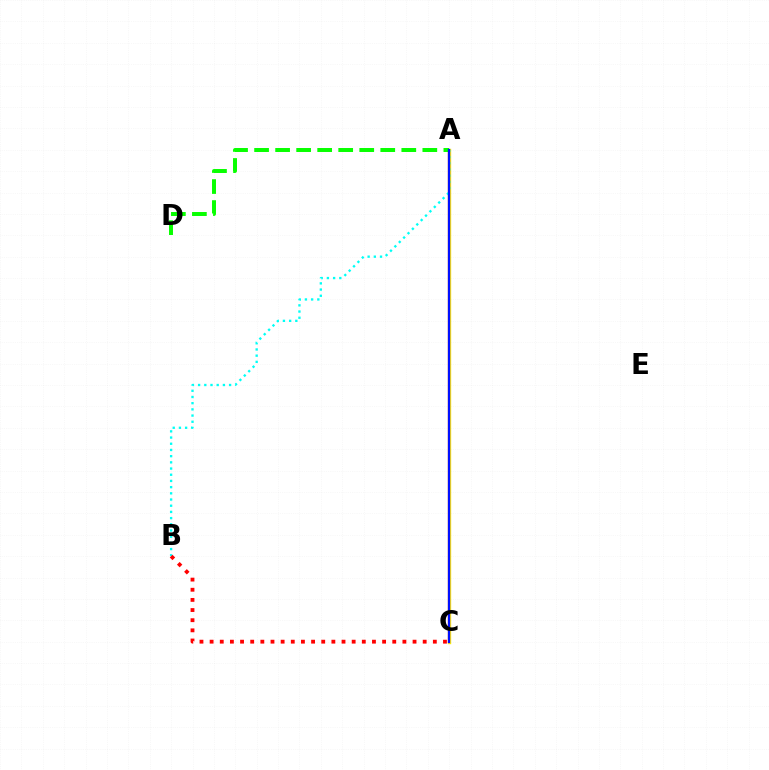{('A', 'C'): [{'color': '#fcf500', 'line_style': 'solid', 'thickness': 2.44}, {'color': '#ee00ff', 'line_style': 'solid', 'thickness': 1.58}, {'color': '#0010ff', 'line_style': 'solid', 'thickness': 1.6}], ('A', 'D'): [{'color': '#08ff00', 'line_style': 'dashed', 'thickness': 2.86}], ('A', 'B'): [{'color': '#00fff6', 'line_style': 'dotted', 'thickness': 1.68}], ('B', 'C'): [{'color': '#ff0000', 'line_style': 'dotted', 'thickness': 2.76}]}